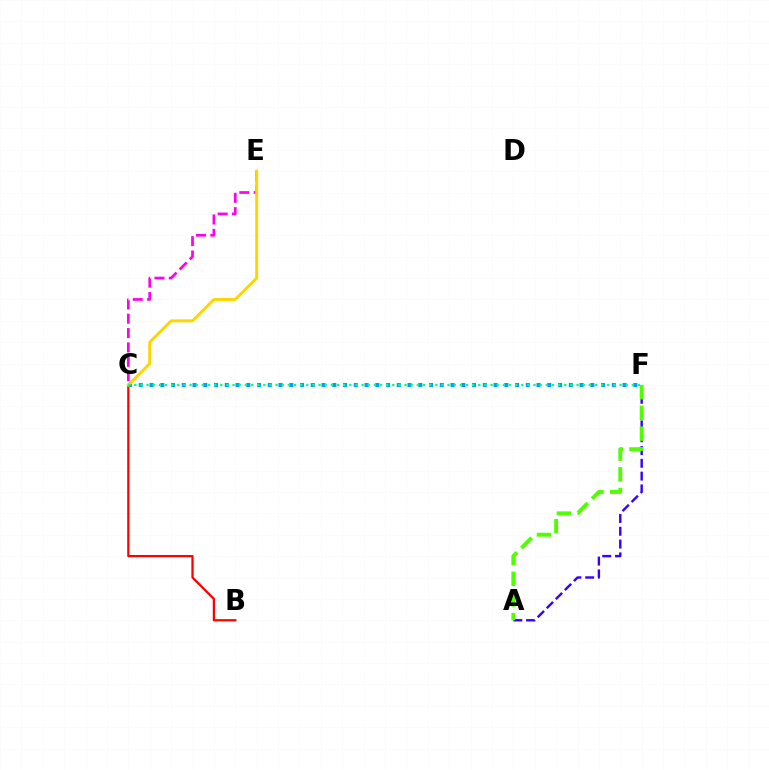{('A', 'F'): [{'color': '#3700ff', 'line_style': 'dashed', 'thickness': 1.74}, {'color': '#4fff00', 'line_style': 'dashed', 'thickness': 2.81}], ('C', 'E'): [{'color': '#ff00ed', 'line_style': 'dashed', 'thickness': 1.95}, {'color': '#ffd500', 'line_style': 'solid', 'thickness': 2.12}], ('C', 'F'): [{'color': '#009eff', 'line_style': 'dotted', 'thickness': 2.92}, {'color': '#00ff86', 'line_style': 'dotted', 'thickness': 1.67}], ('B', 'C'): [{'color': '#ff0000', 'line_style': 'solid', 'thickness': 1.62}]}